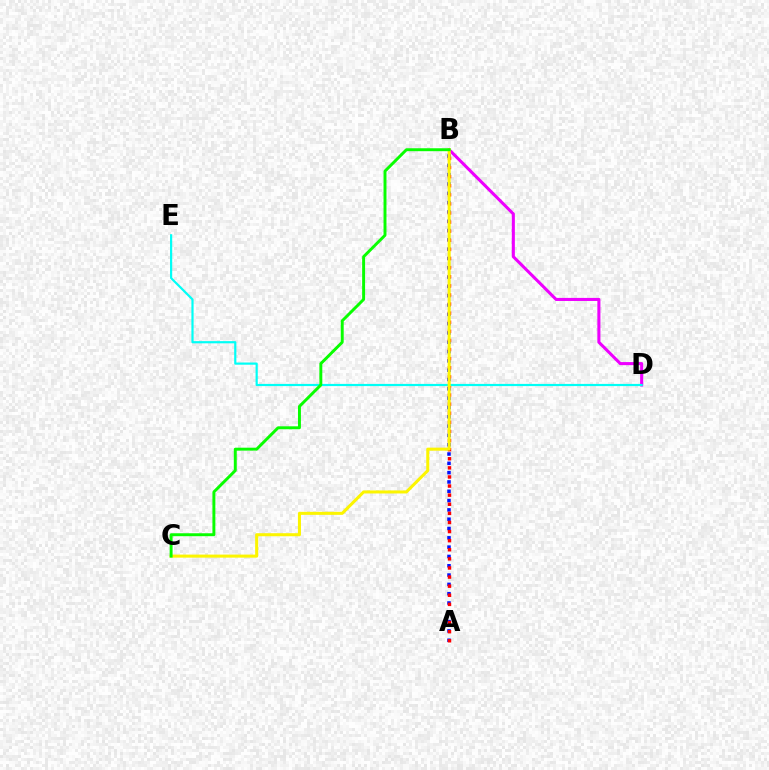{('A', 'B'): [{'color': '#0010ff', 'line_style': 'dotted', 'thickness': 2.53}, {'color': '#ff0000', 'line_style': 'dotted', 'thickness': 2.47}], ('B', 'D'): [{'color': '#ee00ff', 'line_style': 'solid', 'thickness': 2.21}], ('D', 'E'): [{'color': '#00fff6', 'line_style': 'solid', 'thickness': 1.58}], ('B', 'C'): [{'color': '#fcf500', 'line_style': 'solid', 'thickness': 2.19}, {'color': '#08ff00', 'line_style': 'solid', 'thickness': 2.11}]}